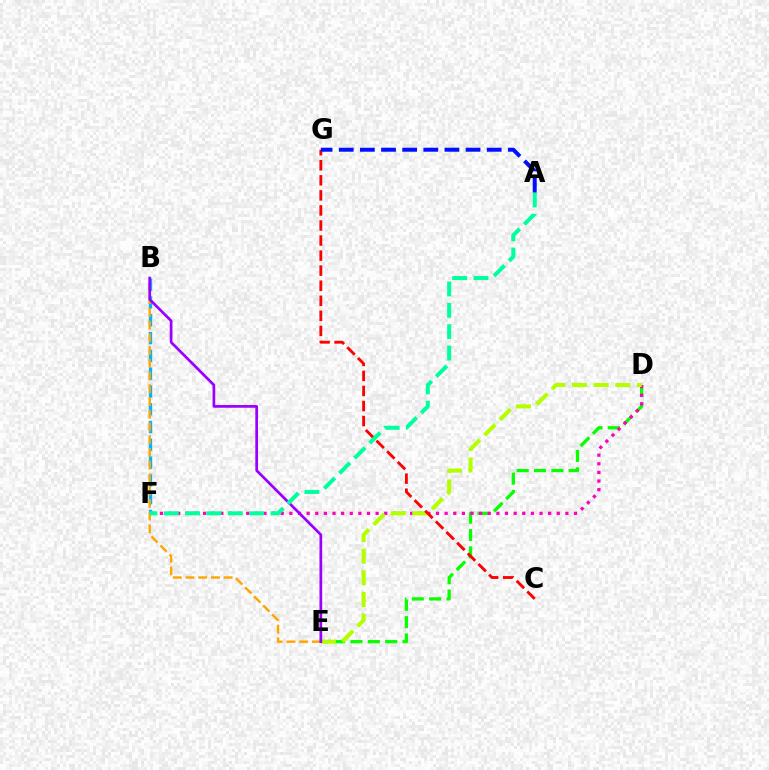{('D', 'E'): [{'color': '#08ff00', 'line_style': 'dashed', 'thickness': 2.36}, {'color': '#b3ff00', 'line_style': 'dashed', 'thickness': 2.94}], ('D', 'F'): [{'color': '#ff00bd', 'line_style': 'dotted', 'thickness': 2.34}], ('B', 'F'): [{'color': '#00b5ff', 'line_style': 'dashed', 'thickness': 2.42}], ('C', 'G'): [{'color': '#ff0000', 'line_style': 'dashed', 'thickness': 2.05}], ('B', 'E'): [{'color': '#ffa500', 'line_style': 'dashed', 'thickness': 1.73}, {'color': '#9b00ff', 'line_style': 'solid', 'thickness': 1.95}], ('A', 'F'): [{'color': '#00ff9d', 'line_style': 'dashed', 'thickness': 2.9}], ('A', 'G'): [{'color': '#0010ff', 'line_style': 'dashed', 'thickness': 2.87}]}